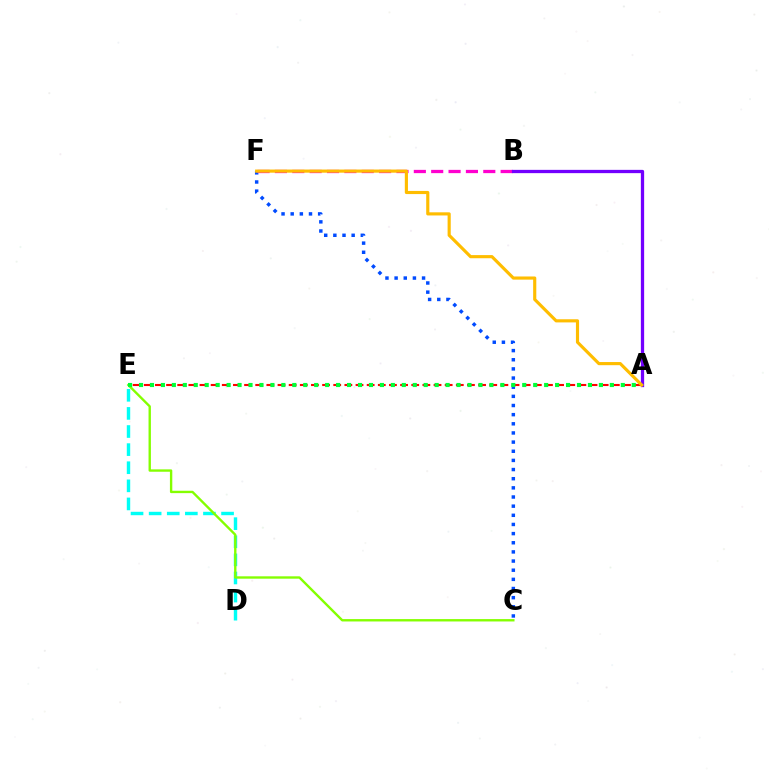{('C', 'F'): [{'color': '#004bff', 'line_style': 'dotted', 'thickness': 2.49}], ('D', 'E'): [{'color': '#00fff6', 'line_style': 'dashed', 'thickness': 2.46}], ('A', 'E'): [{'color': '#ff0000', 'line_style': 'dashed', 'thickness': 1.51}, {'color': '#00ff39', 'line_style': 'dotted', 'thickness': 2.97}], ('C', 'E'): [{'color': '#84ff00', 'line_style': 'solid', 'thickness': 1.71}], ('B', 'F'): [{'color': '#ff00cf', 'line_style': 'dashed', 'thickness': 2.36}], ('A', 'B'): [{'color': '#7200ff', 'line_style': 'solid', 'thickness': 2.36}], ('A', 'F'): [{'color': '#ffbd00', 'line_style': 'solid', 'thickness': 2.27}]}